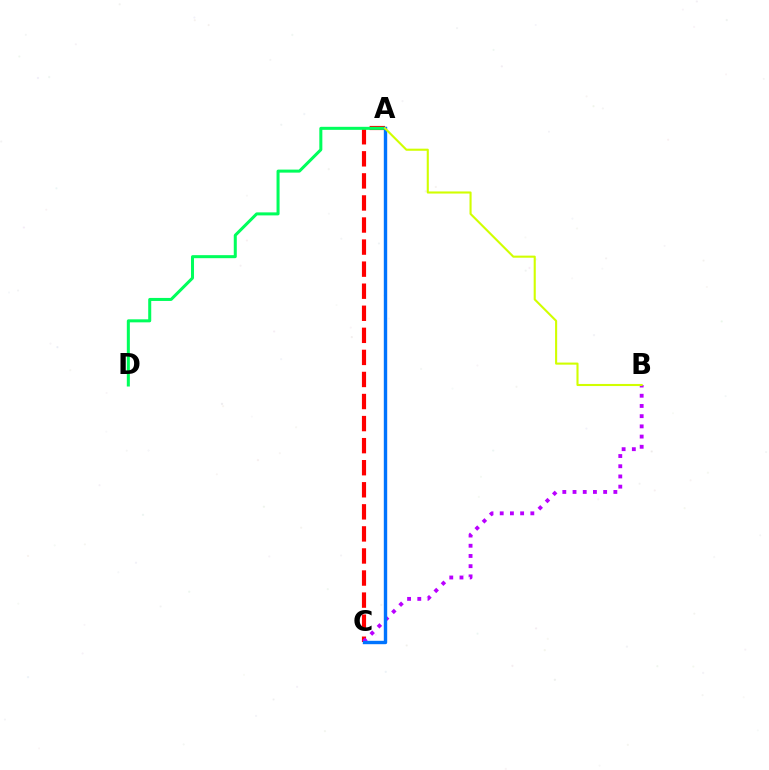{('A', 'C'): [{'color': '#ff0000', 'line_style': 'dashed', 'thickness': 3.0}, {'color': '#0074ff', 'line_style': 'solid', 'thickness': 2.44}], ('B', 'C'): [{'color': '#b900ff', 'line_style': 'dotted', 'thickness': 2.77}], ('A', 'D'): [{'color': '#00ff5c', 'line_style': 'solid', 'thickness': 2.18}], ('A', 'B'): [{'color': '#d1ff00', 'line_style': 'solid', 'thickness': 1.51}]}